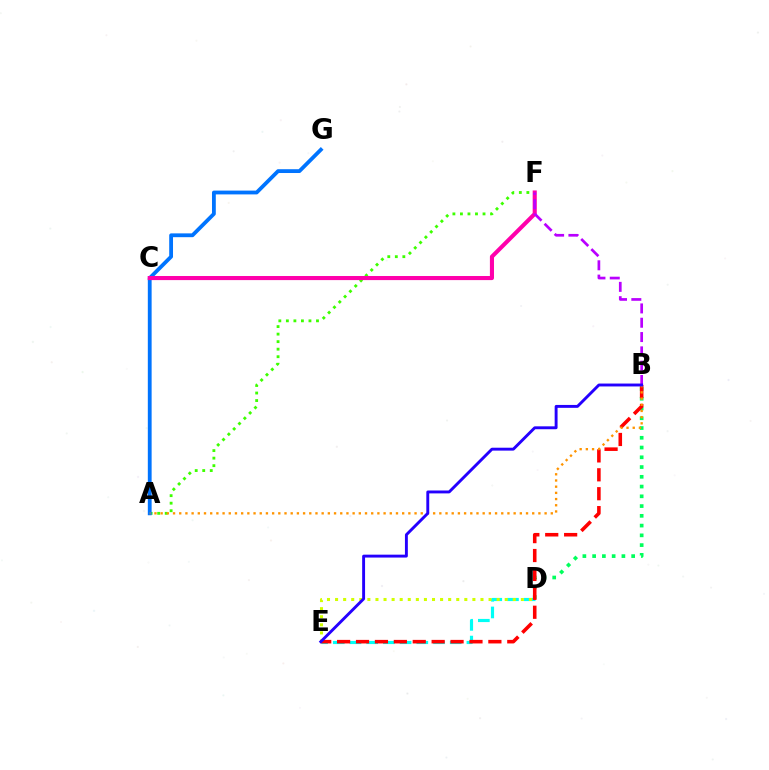{('D', 'E'): [{'color': '#00fff6', 'line_style': 'dashed', 'thickness': 2.27}, {'color': '#d1ff00', 'line_style': 'dotted', 'thickness': 2.19}], ('B', 'D'): [{'color': '#00ff5c', 'line_style': 'dotted', 'thickness': 2.65}], ('A', 'F'): [{'color': '#3dff00', 'line_style': 'dotted', 'thickness': 2.05}], ('A', 'G'): [{'color': '#0074ff', 'line_style': 'solid', 'thickness': 2.74}], ('B', 'E'): [{'color': '#ff0000', 'line_style': 'dashed', 'thickness': 2.57}, {'color': '#2500ff', 'line_style': 'solid', 'thickness': 2.09}], ('C', 'F'): [{'color': '#ff00ac', 'line_style': 'solid', 'thickness': 2.94}], ('A', 'B'): [{'color': '#ff9400', 'line_style': 'dotted', 'thickness': 1.68}], ('B', 'F'): [{'color': '#b900ff', 'line_style': 'dashed', 'thickness': 1.94}]}